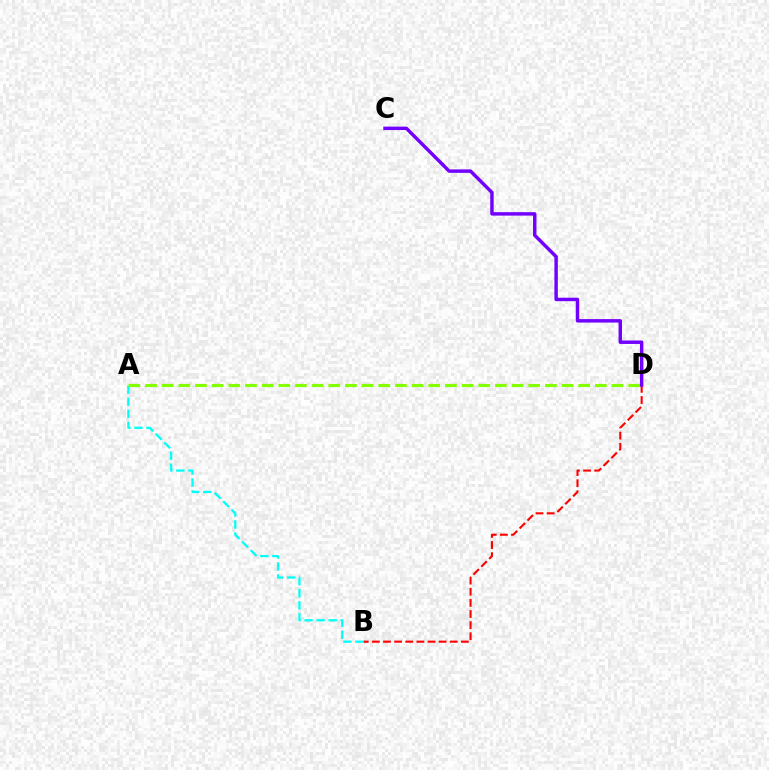{('A', 'B'): [{'color': '#00fff6', 'line_style': 'dashed', 'thickness': 1.64}], ('B', 'D'): [{'color': '#ff0000', 'line_style': 'dashed', 'thickness': 1.51}], ('A', 'D'): [{'color': '#84ff00', 'line_style': 'dashed', 'thickness': 2.26}], ('C', 'D'): [{'color': '#7200ff', 'line_style': 'solid', 'thickness': 2.48}]}